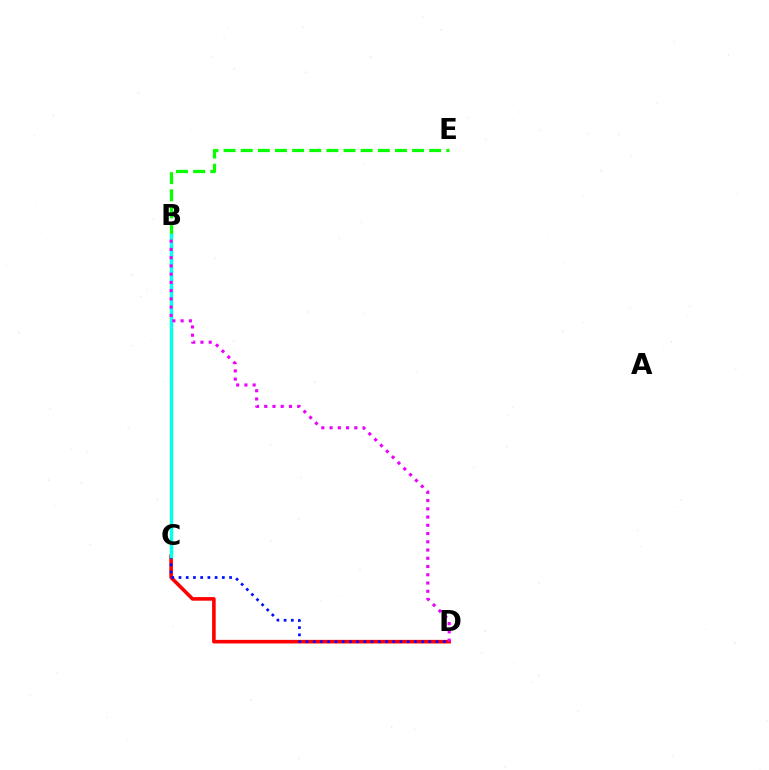{('C', 'D'): [{'color': '#ff0000', 'line_style': 'solid', 'thickness': 2.58}, {'color': '#0010ff', 'line_style': 'dotted', 'thickness': 1.96}], ('B', 'C'): [{'color': '#fcf500', 'line_style': 'solid', 'thickness': 2.39}, {'color': '#00fff6', 'line_style': 'solid', 'thickness': 2.43}], ('B', 'E'): [{'color': '#08ff00', 'line_style': 'dashed', 'thickness': 2.33}], ('B', 'D'): [{'color': '#ee00ff', 'line_style': 'dotted', 'thickness': 2.24}]}